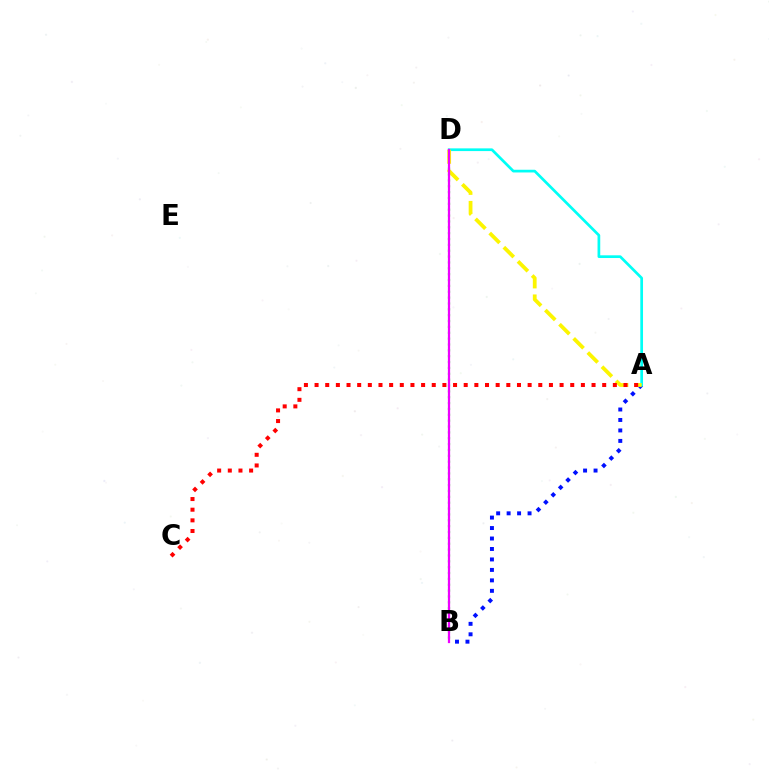{('A', 'B'): [{'color': '#0010ff', 'line_style': 'dotted', 'thickness': 2.84}], ('B', 'D'): [{'color': '#08ff00', 'line_style': 'dotted', 'thickness': 1.59}, {'color': '#ee00ff', 'line_style': 'solid', 'thickness': 1.62}], ('A', 'D'): [{'color': '#00fff6', 'line_style': 'solid', 'thickness': 1.95}, {'color': '#fcf500', 'line_style': 'dashed', 'thickness': 2.72}], ('A', 'C'): [{'color': '#ff0000', 'line_style': 'dotted', 'thickness': 2.89}]}